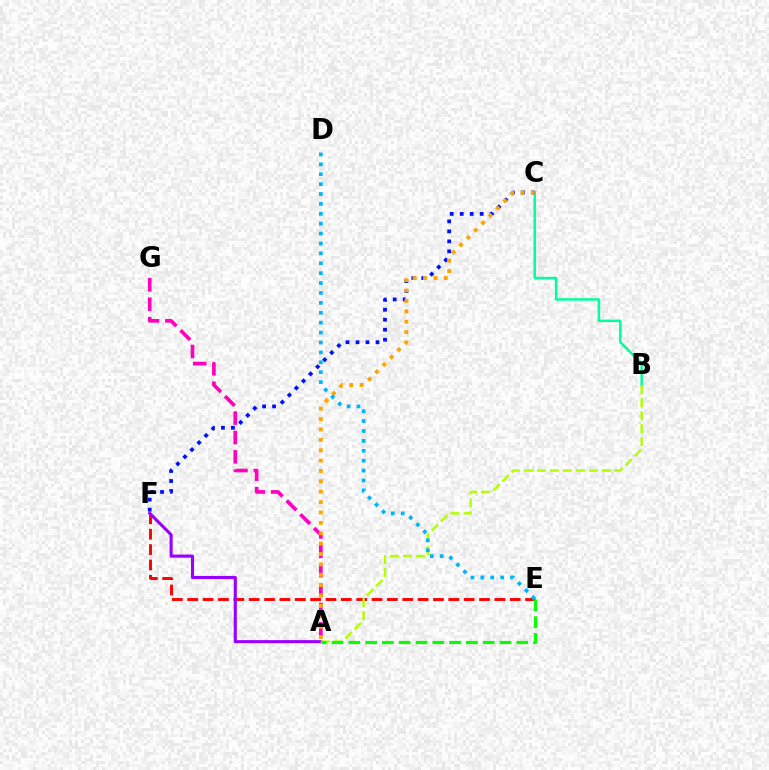{('A', 'G'): [{'color': '#ff00bd', 'line_style': 'dashed', 'thickness': 2.63}], ('B', 'C'): [{'color': '#00ff9d', 'line_style': 'solid', 'thickness': 1.8}], ('E', 'F'): [{'color': '#ff0000', 'line_style': 'dashed', 'thickness': 2.09}], ('A', 'F'): [{'color': '#9b00ff', 'line_style': 'solid', 'thickness': 2.23}], ('A', 'B'): [{'color': '#b3ff00', 'line_style': 'dashed', 'thickness': 1.76}], ('C', 'F'): [{'color': '#0010ff', 'line_style': 'dotted', 'thickness': 2.72}], ('A', 'E'): [{'color': '#08ff00', 'line_style': 'dashed', 'thickness': 2.28}], ('A', 'C'): [{'color': '#ffa500', 'line_style': 'dotted', 'thickness': 2.82}], ('D', 'E'): [{'color': '#00b5ff', 'line_style': 'dotted', 'thickness': 2.69}]}